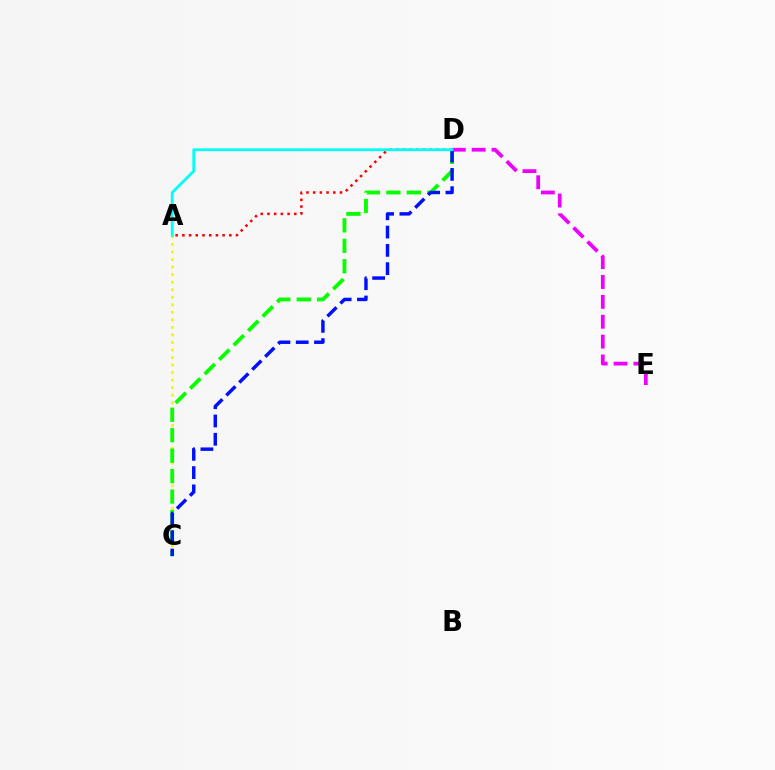{('A', 'D'): [{'color': '#ff0000', 'line_style': 'dotted', 'thickness': 1.82}, {'color': '#00fff6', 'line_style': 'solid', 'thickness': 2.01}], ('D', 'E'): [{'color': '#ee00ff', 'line_style': 'dashed', 'thickness': 2.7}], ('A', 'C'): [{'color': '#fcf500', 'line_style': 'dotted', 'thickness': 2.05}], ('C', 'D'): [{'color': '#08ff00', 'line_style': 'dashed', 'thickness': 2.78}, {'color': '#0010ff', 'line_style': 'dashed', 'thickness': 2.48}]}